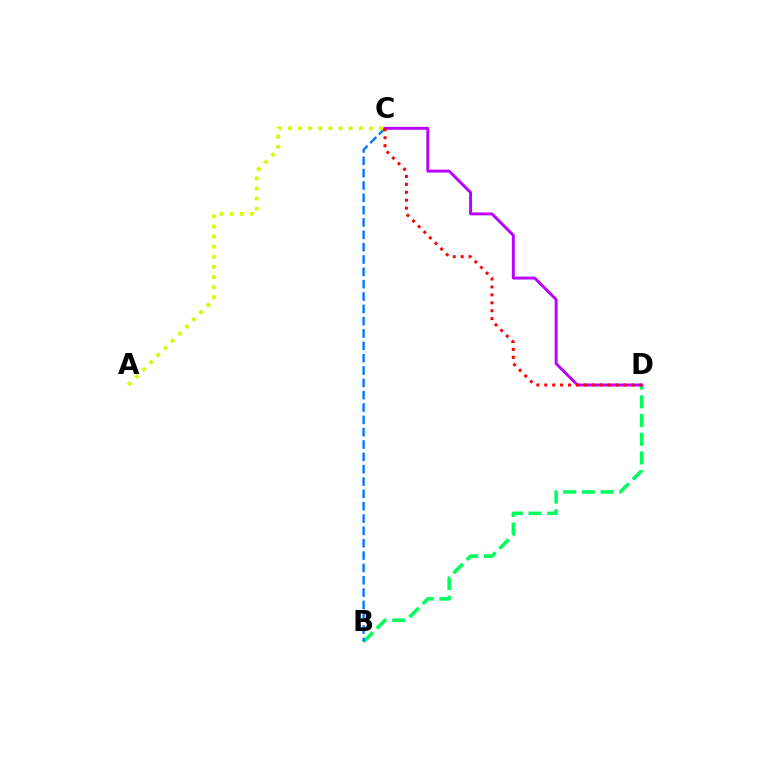{('B', 'D'): [{'color': '#00ff5c', 'line_style': 'dashed', 'thickness': 2.54}], ('B', 'C'): [{'color': '#0074ff', 'line_style': 'dashed', 'thickness': 1.68}], ('C', 'D'): [{'color': '#b900ff', 'line_style': 'solid', 'thickness': 2.11}, {'color': '#ff0000', 'line_style': 'dotted', 'thickness': 2.15}], ('A', 'C'): [{'color': '#d1ff00', 'line_style': 'dotted', 'thickness': 2.75}]}